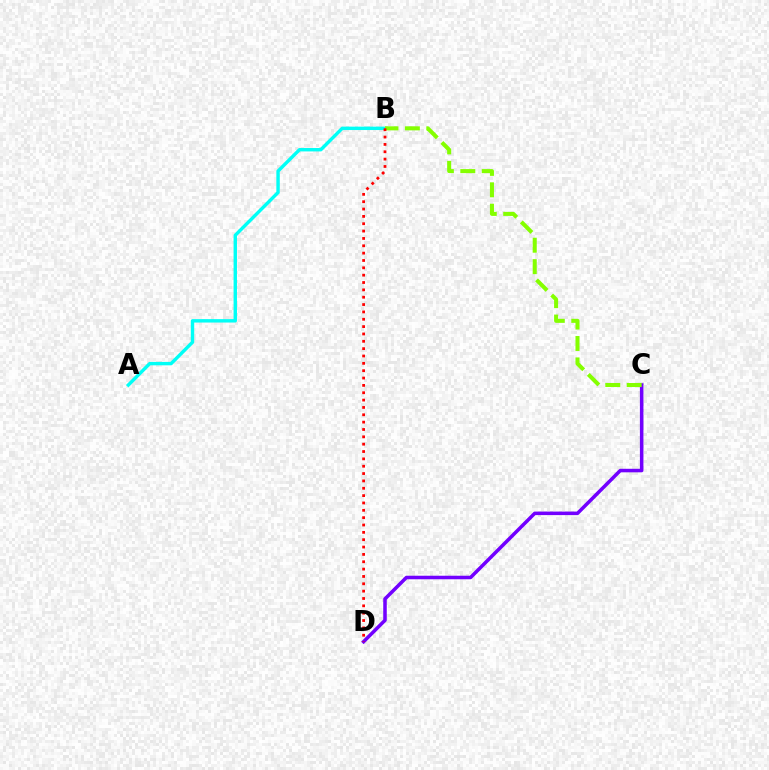{('A', 'B'): [{'color': '#00fff6', 'line_style': 'solid', 'thickness': 2.45}], ('C', 'D'): [{'color': '#7200ff', 'line_style': 'solid', 'thickness': 2.54}], ('B', 'C'): [{'color': '#84ff00', 'line_style': 'dashed', 'thickness': 2.91}], ('B', 'D'): [{'color': '#ff0000', 'line_style': 'dotted', 'thickness': 2.0}]}